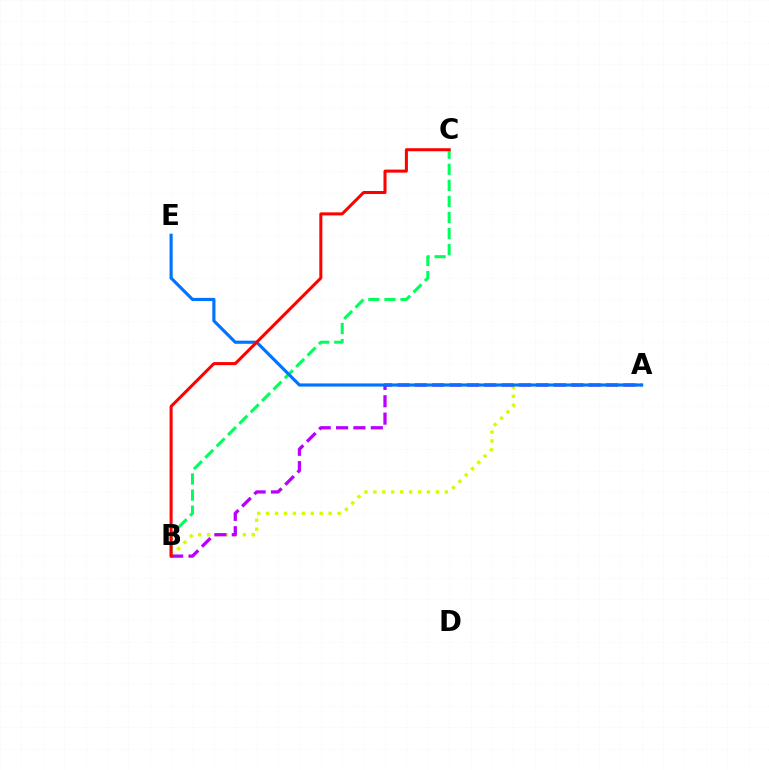{('B', 'C'): [{'color': '#00ff5c', 'line_style': 'dashed', 'thickness': 2.18}, {'color': '#ff0000', 'line_style': 'solid', 'thickness': 2.18}], ('A', 'B'): [{'color': '#d1ff00', 'line_style': 'dotted', 'thickness': 2.43}, {'color': '#b900ff', 'line_style': 'dashed', 'thickness': 2.36}], ('A', 'E'): [{'color': '#0074ff', 'line_style': 'solid', 'thickness': 2.27}]}